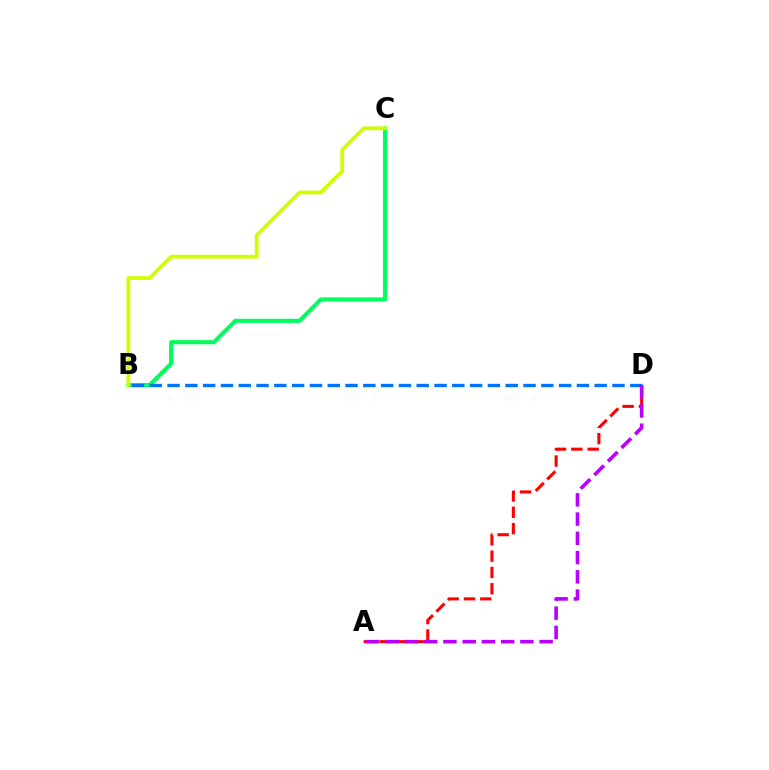{('B', 'C'): [{'color': '#00ff5c', 'line_style': 'solid', 'thickness': 2.94}, {'color': '#d1ff00', 'line_style': 'solid', 'thickness': 2.72}], ('B', 'D'): [{'color': '#0074ff', 'line_style': 'dashed', 'thickness': 2.42}], ('A', 'D'): [{'color': '#ff0000', 'line_style': 'dashed', 'thickness': 2.21}, {'color': '#b900ff', 'line_style': 'dashed', 'thickness': 2.61}]}